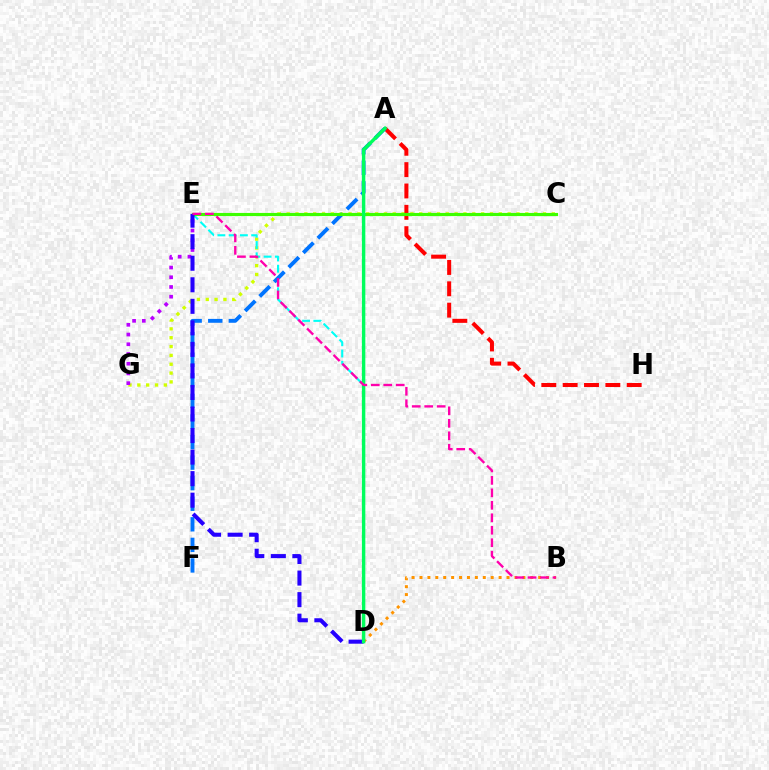{('C', 'G'): [{'color': '#d1ff00', 'line_style': 'dotted', 'thickness': 2.4}], ('D', 'E'): [{'color': '#00fff6', 'line_style': 'dashed', 'thickness': 1.53}, {'color': '#2500ff', 'line_style': 'dashed', 'thickness': 2.93}], ('A', 'H'): [{'color': '#ff0000', 'line_style': 'dashed', 'thickness': 2.9}], ('E', 'G'): [{'color': '#b900ff', 'line_style': 'dotted', 'thickness': 2.64}], ('A', 'F'): [{'color': '#0074ff', 'line_style': 'dashed', 'thickness': 2.79}], ('C', 'E'): [{'color': '#3dff00', 'line_style': 'solid', 'thickness': 2.25}], ('B', 'D'): [{'color': '#ff9400', 'line_style': 'dotted', 'thickness': 2.15}], ('A', 'D'): [{'color': '#00ff5c', 'line_style': 'solid', 'thickness': 2.46}], ('B', 'E'): [{'color': '#ff00ac', 'line_style': 'dashed', 'thickness': 1.69}]}